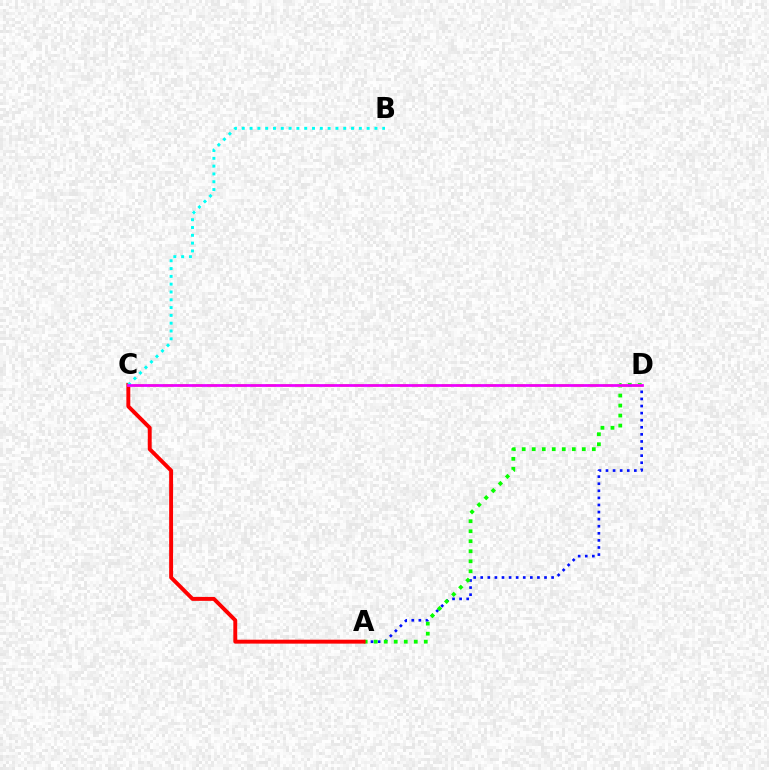{('A', 'D'): [{'color': '#0010ff', 'line_style': 'dotted', 'thickness': 1.93}, {'color': '#08ff00', 'line_style': 'dotted', 'thickness': 2.72}], ('A', 'C'): [{'color': '#ff0000', 'line_style': 'solid', 'thickness': 2.82}], ('C', 'D'): [{'color': '#fcf500', 'line_style': 'dashed', 'thickness': 1.99}, {'color': '#ee00ff', 'line_style': 'solid', 'thickness': 1.98}], ('B', 'C'): [{'color': '#00fff6', 'line_style': 'dotted', 'thickness': 2.12}]}